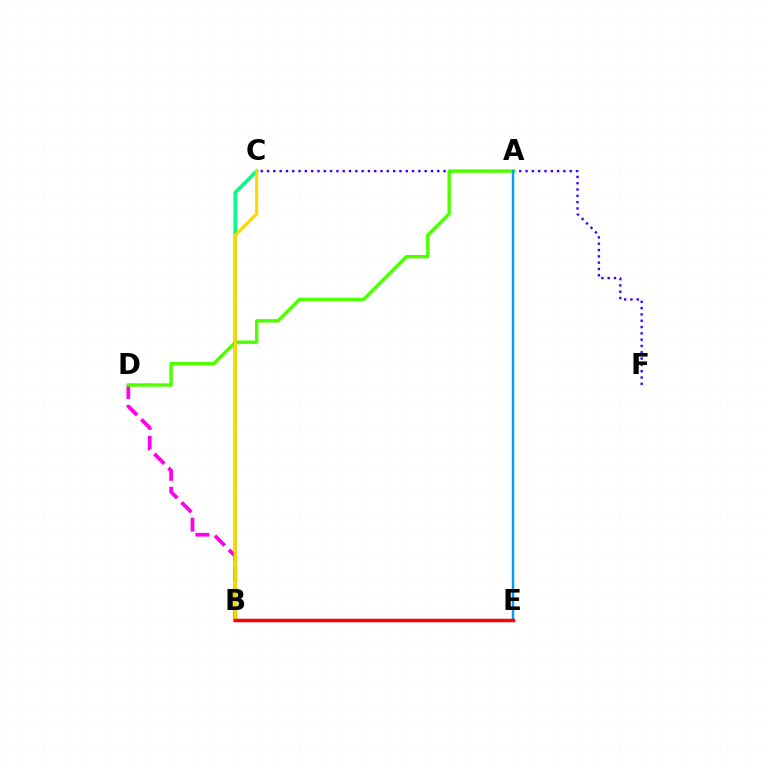{('B', 'D'): [{'color': '#ff00ed', 'line_style': 'dashed', 'thickness': 2.71}], ('C', 'F'): [{'color': '#3700ff', 'line_style': 'dotted', 'thickness': 1.71}], ('A', 'D'): [{'color': '#4fff00', 'line_style': 'solid', 'thickness': 2.46}], ('B', 'C'): [{'color': '#00ff86', 'line_style': 'solid', 'thickness': 2.62}, {'color': '#ffd500', 'line_style': 'solid', 'thickness': 2.23}], ('A', 'E'): [{'color': '#009eff', 'line_style': 'solid', 'thickness': 1.75}], ('B', 'E'): [{'color': '#ff0000', 'line_style': 'solid', 'thickness': 2.51}]}